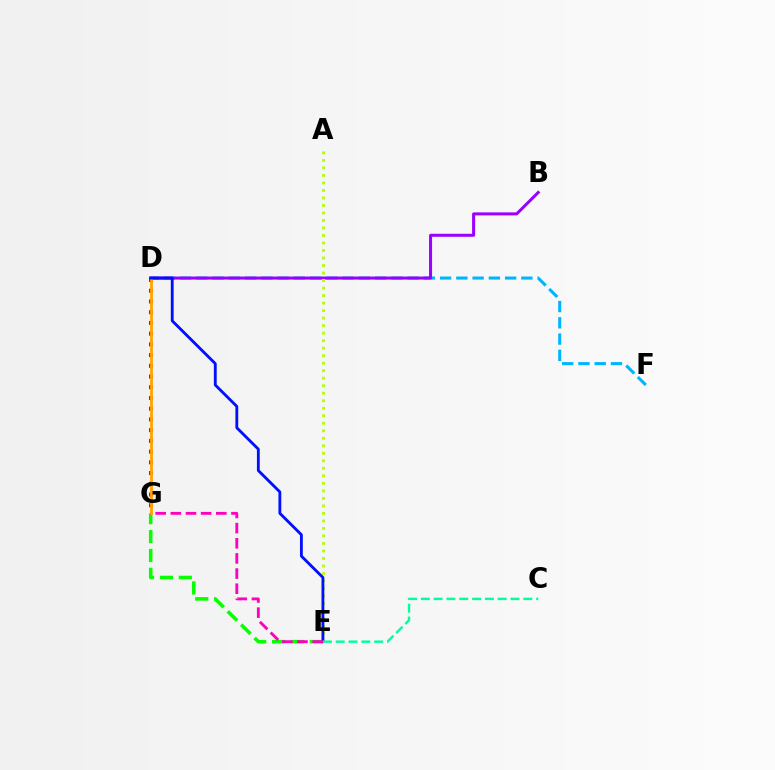{('D', 'F'): [{'color': '#00b5ff', 'line_style': 'dashed', 'thickness': 2.21}], ('B', 'D'): [{'color': '#9b00ff', 'line_style': 'solid', 'thickness': 2.18}], ('D', 'G'): [{'color': '#ff0000', 'line_style': 'dotted', 'thickness': 2.91}, {'color': '#ffa500', 'line_style': 'solid', 'thickness': 2.02}], ('A', 'E'): [{'color': '#b3ff00', 'line_style': 'dotted', 'thickness': 2.04}], ('E', 'G'): [{'color': '#08ff00', 'line_style': 'dashed', 'thickness': 2.57}, {'color': '#ff00bd', 'line_style': 'dashed', 'thickness': 2.06}], ('D', 'E'): [{'color': '#0010ff', 'line_style': 'solid', 'thickness': 2.04}], ('C', 'E'): [{'color': '#00ff9d', 'line_style': 'dashed', 'thickness': 1.74}]}